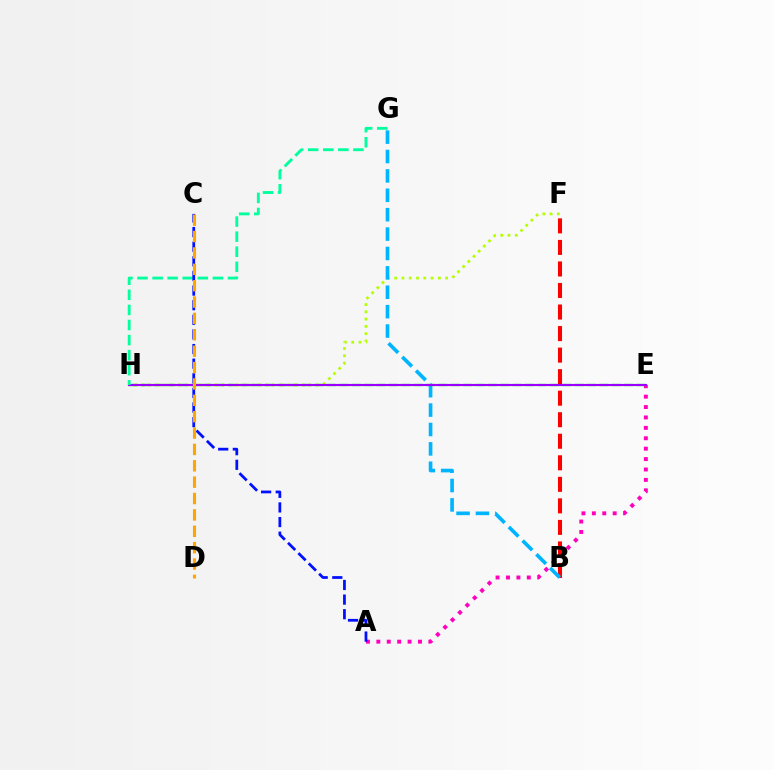{('A', 'E'): [{'color': '#ff00bd', 'line_style': 'dotted', 'thickness': 2.83}], ('F', 'H'): [{'color': '#b3ff00', 'line_style': 'dotted', 'thickness': 1.98}], ('E', 'H'): [{'color': '#08ff00', 'line_style': 'dashed', 'thickness': 1.68}, {'color': '#9b00ff', 'line_style': 'solid', 'thickness': 1.54}], ('B', 'F'): [{'color': '#ff0000', 'line_style': 'dashed', 'thickness': 2.93}], ('B', 'G'): [{'color': '#00b5ff', 'line_style': 'dashed', 'thickness': 2.63}], ('G', 'H'): [{'color': '#00ff9d', 'line_style': 'dashed', 'thickness': 2.05}], ('A', 'C'): [{'color': '#0010ff', 'line_style': 'dashed', 'thickness': 1.99}], ('C', 'D'): [{'color': '#ffa500', 'line_style': 'dashed', 'thickness': 2.22}]}